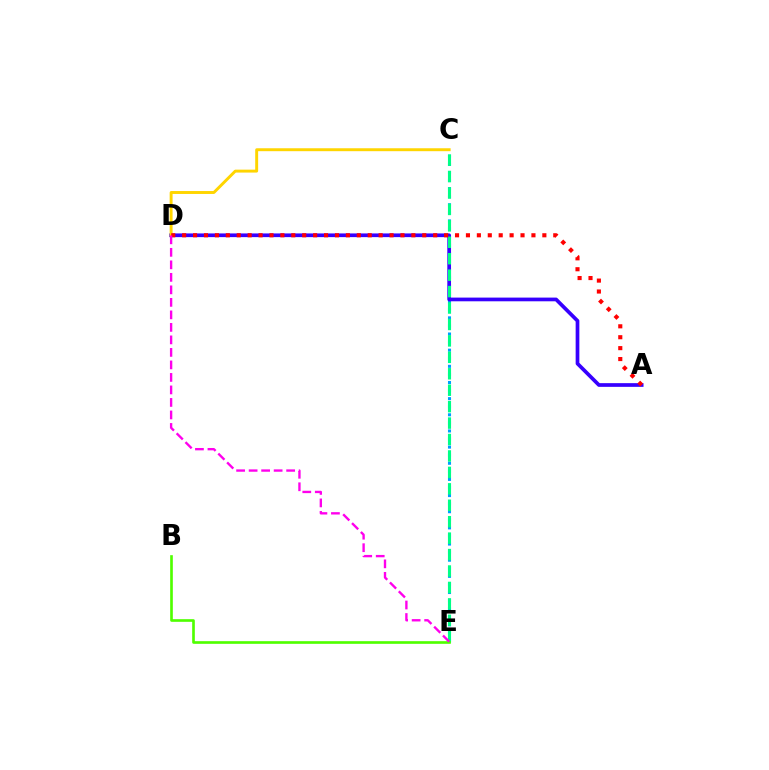{('C', 'E'): [{'color': '#009eff', 'line_style': 'dotted', 'thickness': 2.19}, {'color': '#00ff86', 'line_style': 'dashed', 'thickness': 2.23}], ('A', 'D'): [{'color': '#3700ff', 'line_style': 'solid', 'thickness': 2.67}, {'color': '#ff0000', 'line_style': 'dotted', 'thickness': 2.97}], ('C', 'D'): [{'color': '#ffd500', 'line_style': 'solid', 'thickness': 2.11}], ('B', 'E'): [{'color': '#4fff00', 'line_style': 'solid', 'thickness': 1.9}], ('D', 'E'): [{'color': '#ff00ed', 'line_style': 'dashed', 'thickness': 1.7}]}